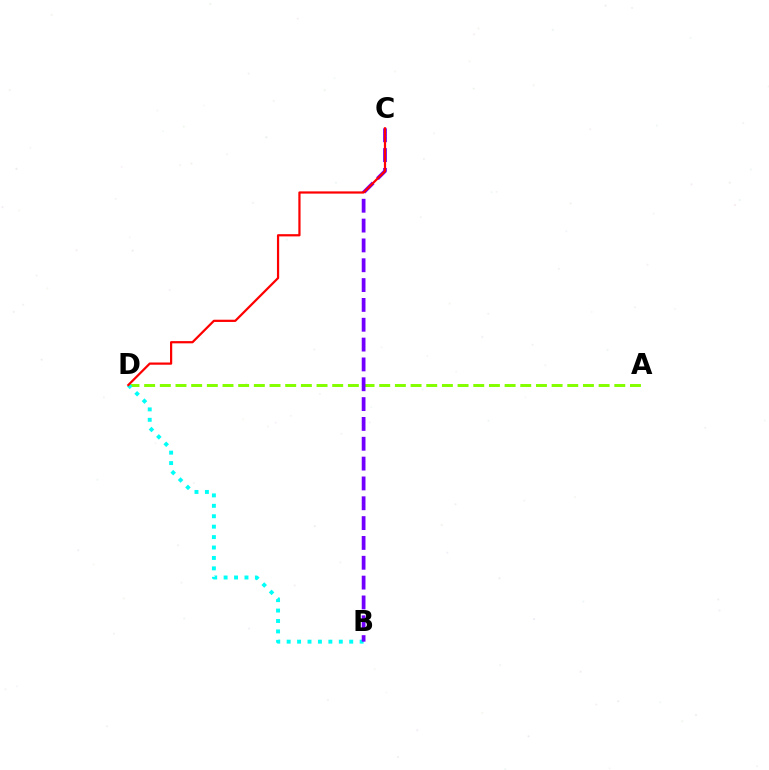{('A', 'D'): [{'color': '#84ff00', 'line_style': 'dashed', 'thickness': 2.13}], ('B', 'D'): [{'color': '#00fff6', 'line_style': 'dotted', 'thickness': 2.83}], ('B', 'C'): [{'color': '#7200ff', 'line_style': 'dashed', 'thickness': 2.69}], ('C', 'D'): [{'color': '#ff0000', 'line_style': 'solid', 'thickness': 1.6}]}